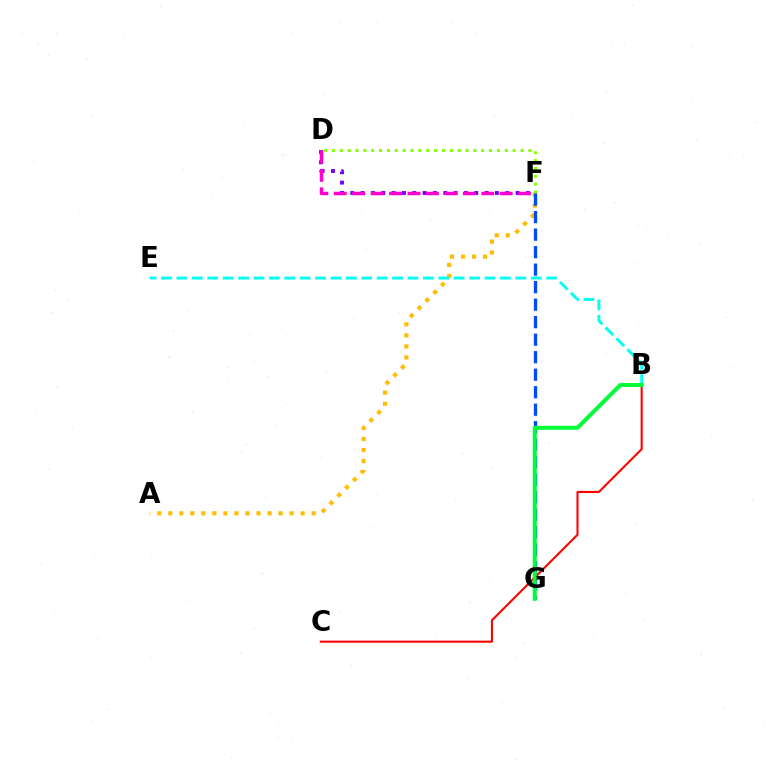{('B', 'C'): [{'color': '#ff0000', 'line_style': 'solid', 'thickness': 1.5}], ('A', 'F'): [{'color': '#ffbd00', 'line_style': 'dotted', 'thickness': 3.0}], ('D', 'F'): [{'color': '#7200ff', 'line_style': 'dotted', 'thickness': 2.81}, {'color': '#84ff00', 'line_style': 'dotted', 'thickness': 2.13}, {'color': '#ff00cf', 'line_style': 'dashed', 'thickness': 2.5}], ('F', 'G'): [{'color': '#004bff', 'line_style': 'dashed', 'thickness': 2.38}], ('B', 'E'): [{'color': '#00fff6', 'line_style': 'dashed', 'thickness': 2.09}], ('B', 'G'): [{'color': '#00ff39', 'line_style': 'solid', 'thickness': 2.86}]}